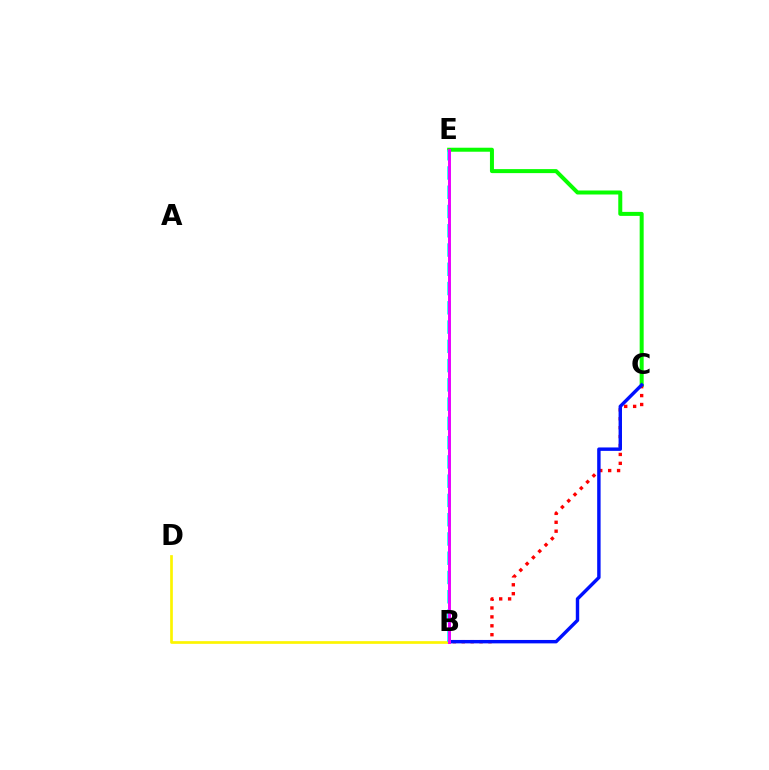{('C', 'E'): [{'color': '#08ff00', 'line_style': 'solid', 'thickness': 2.88}], ('B', 'C'): [{'color': '#ff0000', 'line_style': 'dotted', 'thickness': 2.42}, {'color': '#0010ff', 'line_style': 'solid', 'thickness': 2.46}], ('B', 'D'): [{'color': '#fcf500', 'line_style': 'solid', 'thickness': 1.94}], ('B', 'E'): [{'color': '#00fff6', 'line_style': 'dashed', 'thickness': 2.62}, {'color': '#ee00ff', 'line_style': 'solid', 'thickness': 2.12}]}